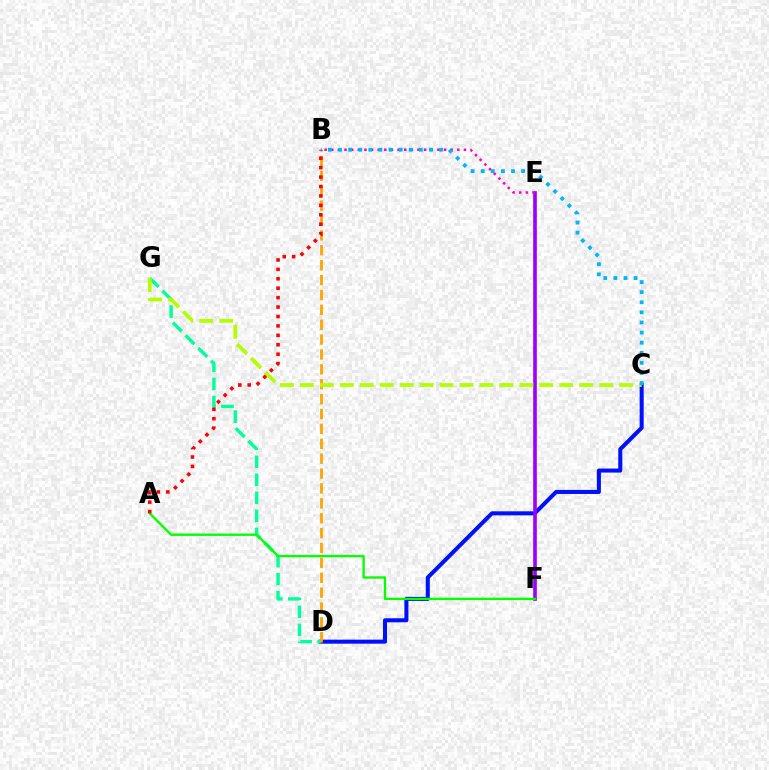{('C', 'D'): [{'color': '#0010ff', 'line_style': 'solid', 'thickness': 2.91}], ('E', 'F'): [{'color': '#9b00ff', 'line_style': 'solid', 'thickness': 2.61}], ('D', 'G'): [{'color': '#00ff9d', 'line_style': 'dashed', 'thickness': 2.45}], ('B', 'D'): [{'color': '#ffa500', 'line_style': 'dashed', 'thickness': 2.02}], ('A', 'F'): [{'color': '#08ff00', 'line_style': 'solid', 'thickness': 1.69}], ('B', 'E'): [{'color': '#ff00bd', 'line_style': 'dotted', 'thickness': 1.8}], ('C', 'G'): [{'color': '#b3ff00', 'line_style': 'dashed', 'thickness': 2.71}], ('B', 'C'): [{'color': '#00b5ff', 'line_style': 'dotted', 'thickness': 2.74}], ('A', 'B'): [{'color': '#ff0000', 'line_style': 'dotted', 'thickness': 2.56}]}